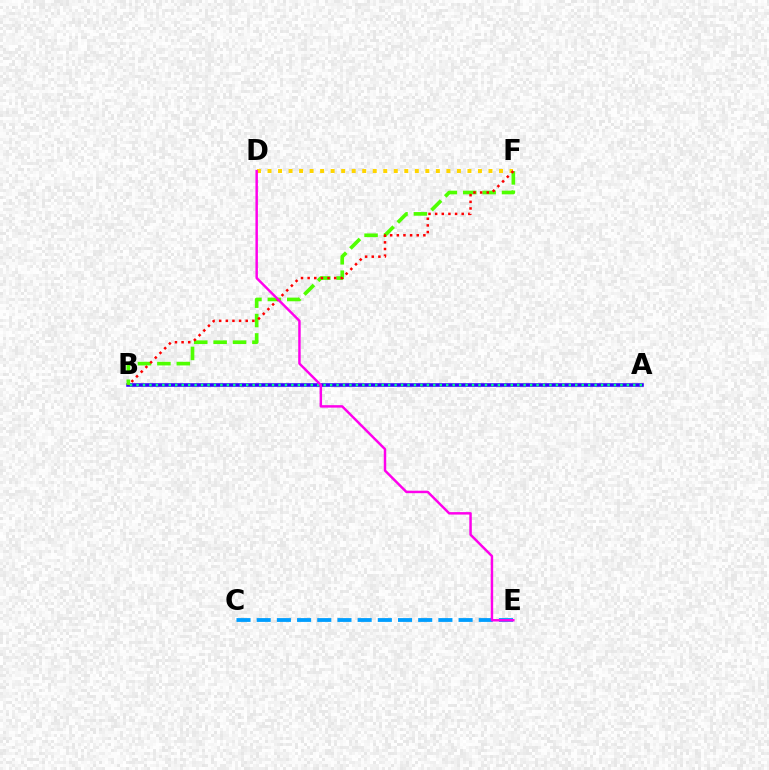{('C', 'E'): [{'color': '#009eff', 'line_style': 'dashed', 'thickness': 2.74}], ('D', 'F'): [{'color': '#ffd500', 'line_style': 'dotted', 'thickness': 2.86}], ('A', 'B'): [{'color': '#3700ff', 'line_style': 'solid', 'thickness': 2.57}, {'color': '#00ff86', 'line_style': 'dotted', 'thickness': 1.75}], ('B', 'F'): [{'color': '#4fff00', 'line_style': 'dashed', 'thickness': 2.64}, {'color': '#ff0000', 'line_style': 'dotted', 'thickness': 1.8}], ('D', 'E'): [{'color': '#ff00ed', 'line_style': 'solid', 'thickness': 1.77}]}